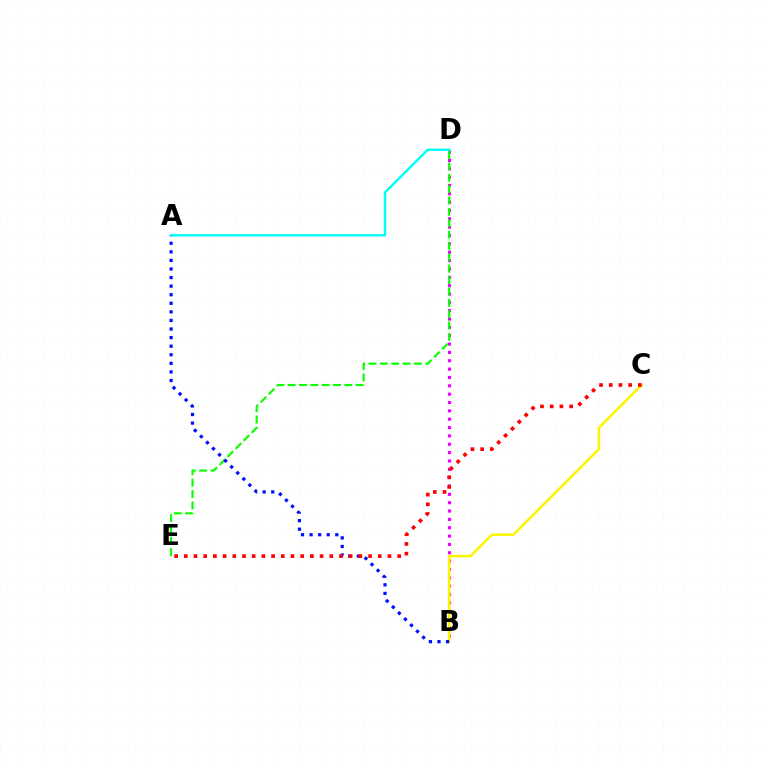{('B', 'D'): [{'color': '#ee00ff', 'line_style': 'dotted', 'thickness': 2.27}], ('D', 'E'): [{'color': '#08ff00', 'line_style': 'dashed', 'thickness': 1.54}], ('B', 'C'): [{'color': '#fcf500', 'line_style': 'solid', 'thickness': 1.86}], ('A', 'B'): [{'color': '#0010ff', 'line_style': 'dotted', 'thickness': 2.33}], ('A', 'D'): [{'color': '#00fff6', 'line_style': 'solid', 'thickness': 1.74}], ('C', 'E'): [{'color': '#ff0000', 'line_style': 'dotted', 'thickness': 2.64}]}